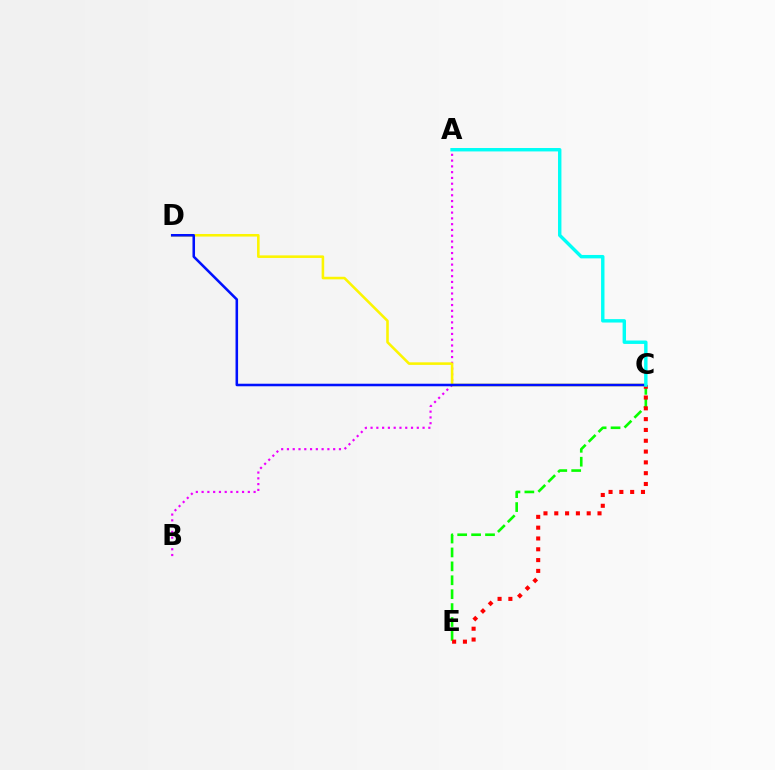{('C', 'E'): [{'color': '#08ff00', 'line_style': 'dashed', 'thickness': 1.89}, {'color': '#ff0000', 'line_style': 'dotted', 'thickness': 2.94}], ('A', 'B'): [{'color': '#ee00ff', 'line_style': 'dotted', 'thickness': 1.57}], ('C', 'D'): [{'color': '#fcf500', 'line_style': 'solid', 'thickness': 1.86}, {'color': '#0010ff', 'line_style': 'solid', 'thickness': 1.84}], ('A', 'C'): [{'color': '#00fff6', 'line_style': 'solid', 'thickness': 2.46}]}